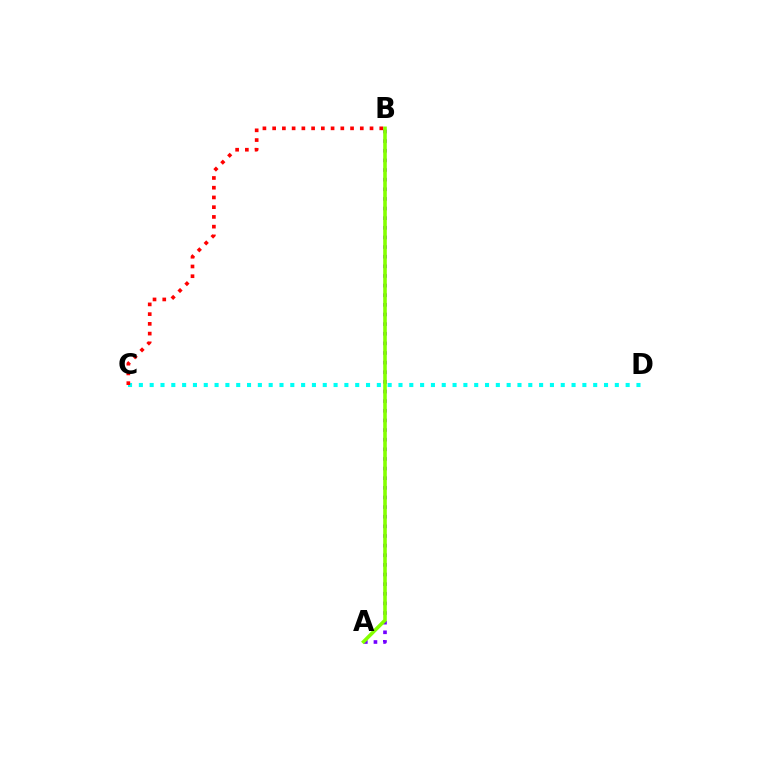{('A', 'B'): [{'color': '#7200ff', 'line_style': 'dotted', 'thickness': 2.62}, {'color': '#84ff00', 'line_style': 'solid', 'thickness': 2.58}], ('C', 'D'): [{'color': '#00fff6', 'line_style': 'dotted', 'thickness': 2.94}], ('B', 'C'): [{'color': '#ff0000', 'line_style': 'dotted', 'thickness': 2.65}]}